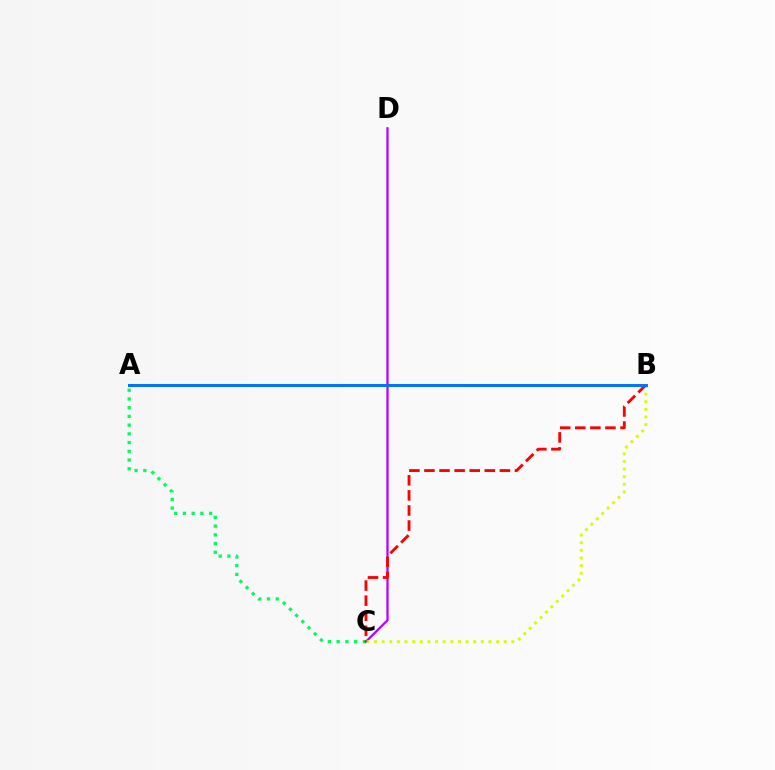{('A', 'C'): [{'color': '#00ff5c', 'line_style': 'dotted', 'thickness': 2.37}], ('C', 'D'): [{'color': '#b900ff', 'line_style': 'solid', 'thickness': 1.63}], ('B', 'C'): [{'color': '#d1ff00', 'line_style': 'dotted', 'thickness': 2.07}, {'color': '#ff0000', 'line_style': 'dashed', 'thickness': 2.05}], ('A', 'B'): [{'color': '#0074ff', 'line_style': 'solid', 'thickness': 2.13}]}